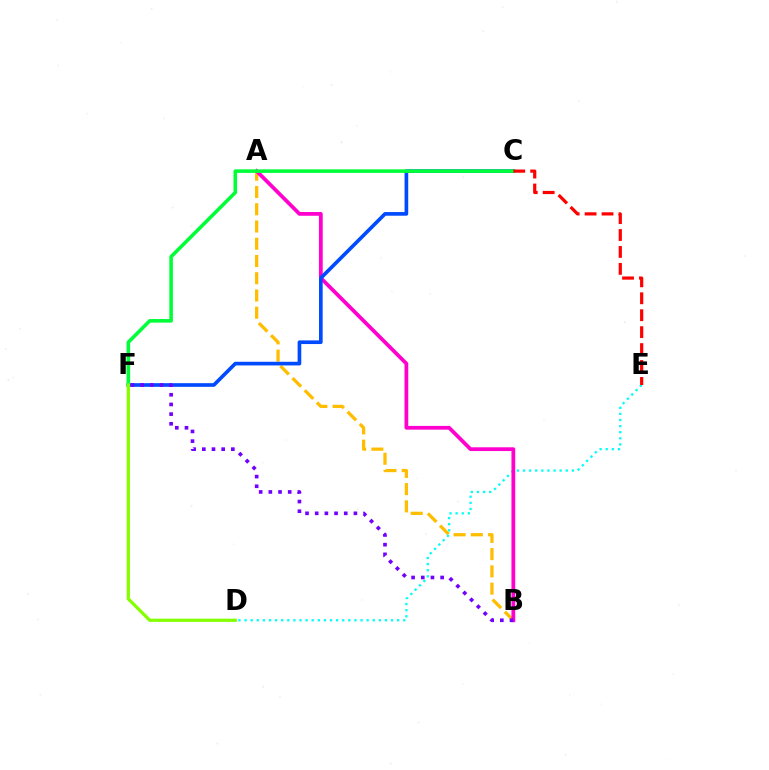{('A', 'B'): [{'color': '#ffbd00', 'line_style': 'dashed', 'thickness': 2.34}, {'color': '#ff00cf', 'line_style': 'solid', 'thickness': 2.7}], ('D', 'E'): [{'color': '#00fff6', 'line_style': 'dotted', 'thickness': 1.66}], ('C', 'F'): [{'color': '#004bff', 'line_style': 'solid', 'thickness': 2.63}, {'color': '#00ff39', 'line_style': 'solid', 'thickness': 2.58}], ('B', 'F'): [{'color': '#7200ff', 'line_style': 'dotted', 'thickness': 2.63}], ('C', 'E'): [{'color': '#ff0000', 'line_style': 'dashed', 'thickness': 2.3}], ('D', 'F'): [{'color': '#84ff00', 'line_style': 'solid', 'thickness': 2.33}]}